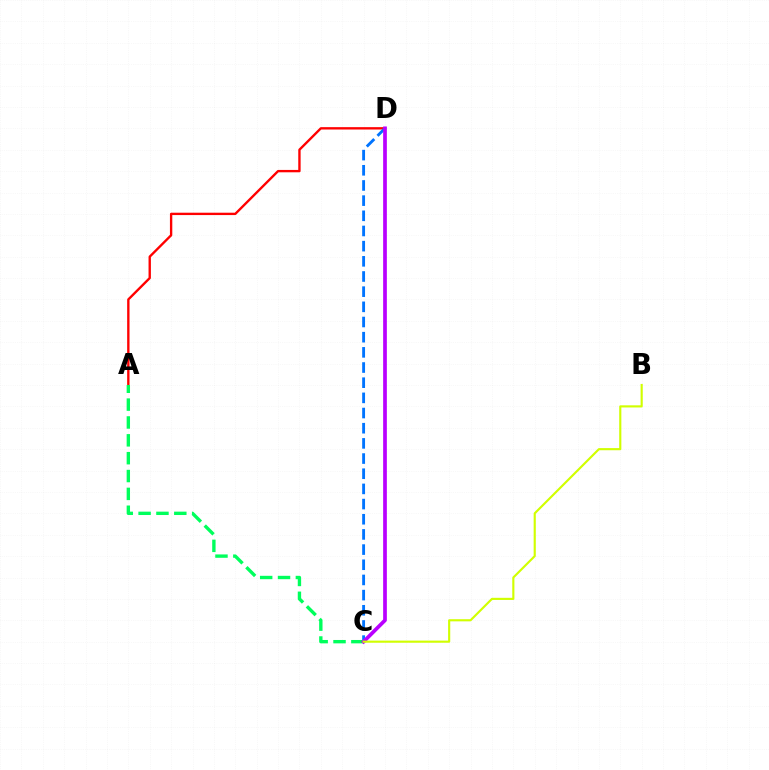{('A', 'D'): [{'color': '#ff0000', 'line_style': 'solid', 'thickness': 1.7}], ('C', 'D'): [{'color': '#0074ff', 'line_style': 'dashed', 'thickness': 2.06}, {'color': '#b900ff', 'line_style': 'solid', 'thickness': 2.67}], ('A', 'C'): [{'color': '#00ff5c', 'line_style': 'dashed', 'thickness': 2.43}], ('B', 'C'): [{'color': '#d1ff00', 'line_style': 'solid', 'thickness': 1.54}]}